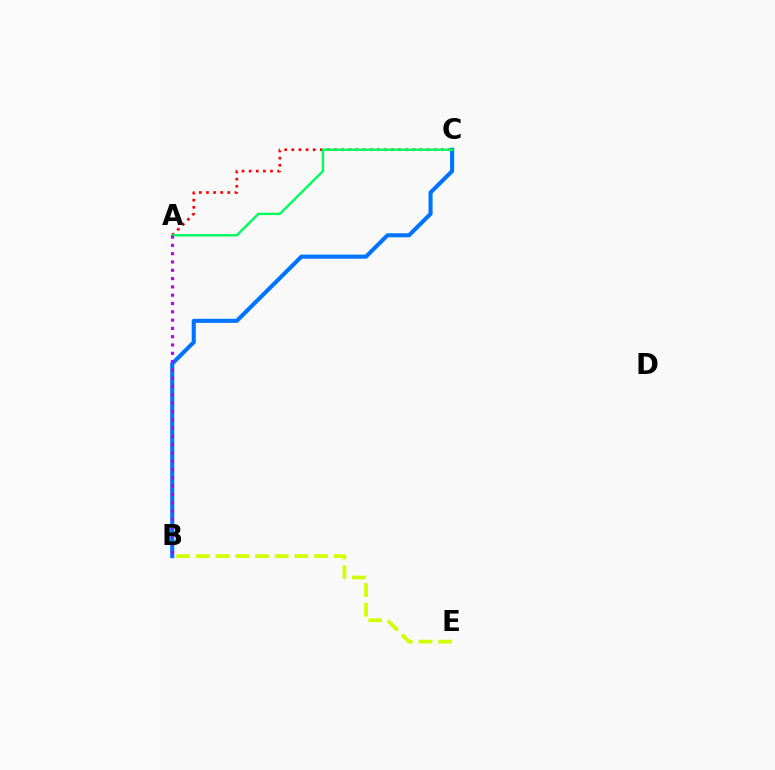{('A', 'C'): [{'color': '#ff0000', 'line_style': 'dotted', 'thickness': 1.93}, {'color': '#00ff5c', 'line_style': 'solid', 'thickness': 1.74}], ('B', 'C'): [{'color': '#0074ff', 'line_style': 'solid', 'thickness': 2.94}], ('B', 'E'): [{'color': '#d1ff00', 'line_style': 'dashed', 'thickness': 2.68}], ('A', 'B'): [{'color': '#b900ff', 'line_style': 'dotted', 'thickness': 2.26}]}